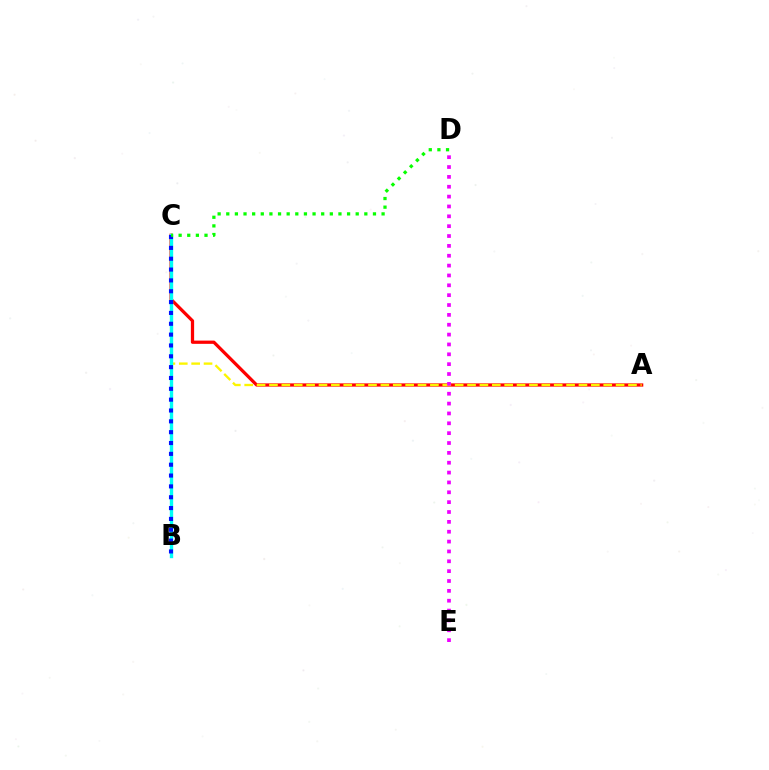{('A', 'C'): [{'color': '#ff0000', 'line_style': 'solid', 'thickness': 2.34}, {'color': '#fcf500', 'line_style': 'dashed', 'thickness': 1.68}], ('B', 'C'): [{'color': '#00fff6', 'line_style': 'solid', 'thickness': 2.43}, {'color': '#0010ff', 'line_style': 'dotted', 'thickness': 2.95}], ('D', 'E'): [{'color': '#ee00ff', 'line_style': 'dotted', 'thickness': 2.68}], ('C', 'D'): [{'color': '#08ff00', 'line_style': 'dotted', 'thickness': 2.34}]}